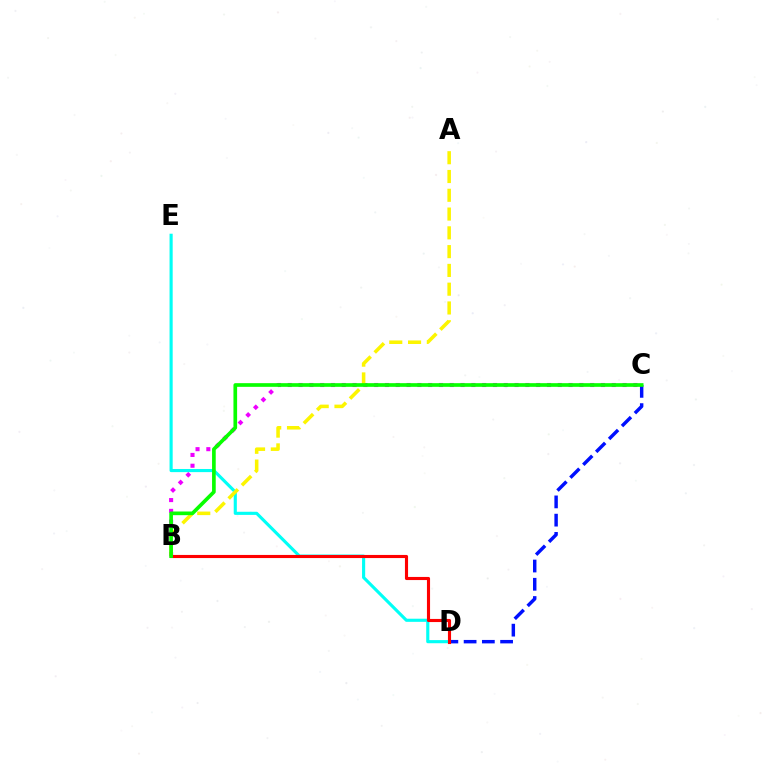{('C', 'D'): [{'color': '#0010ff', 'line_style': 'dashed', 'thickness': 2.48}], ('B', 'C'): [{'color': '#ee00ff', 'line_style': 'dotted', 'thickness': 2.93}, {'color': '#08ff00', 'line_style': 'solid', 'thickness': 2.64}], ('D', 'E'): [{'color': '#00fff6', 'line_style': 'solid', 'thickness': 2.25}], ('A', 'B'): [{'color': '#fcf500', 'line_style': 'dashed', 'thickness': 2.55}], ('B', 'D'): [{'color': '#ff0000', 'line_style': 'solid', 'thickness': 2.24}]}